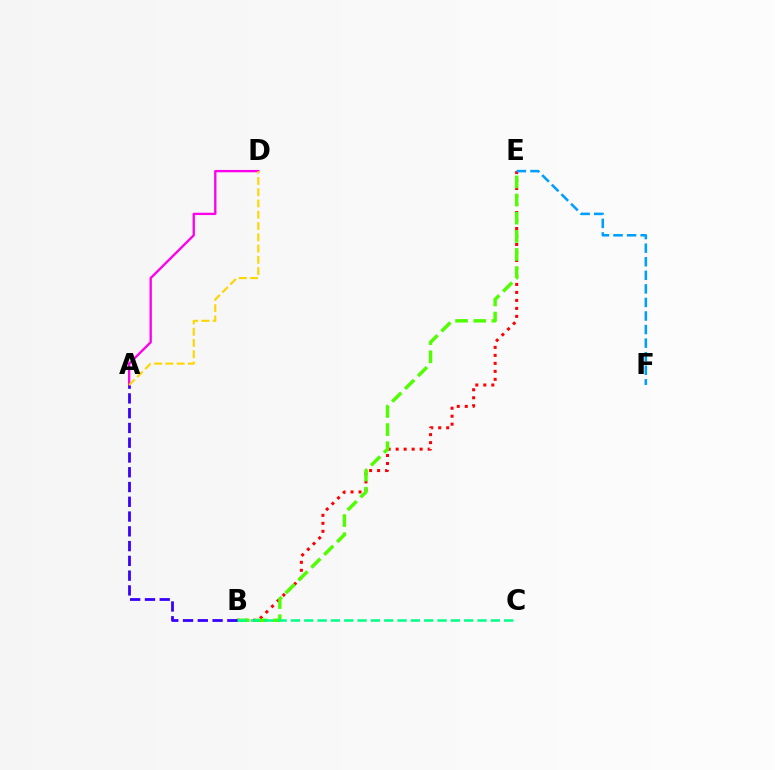{('B', 'E'): [{'color': '#ff0000', 'line_style': 'dotted', 'thickness': 2.17}, {'color': '#4fff00', 'line_style': 'dashed', 'thickness': 2.47}], ('E', 'F'): [{'color': '#009eff', 'line_style': 'dashed', 'thickness': 1.84}], ('B', 'C'): [{'color': '#00ff86', 'line_style': 'dashed', 'thickness': 1.81}], ('A', 'D'): [{'color': '#ff00ed', 'line_style': 'solid', 'thickness': 1.68}, {'color': '#ffd500', 'line_style': 'dashed', 'thickness': 1.53}], ('A', 'B'): [{'color': '#3700ff', 'line_style': 'dashed', 'thickness': 2.01}]}